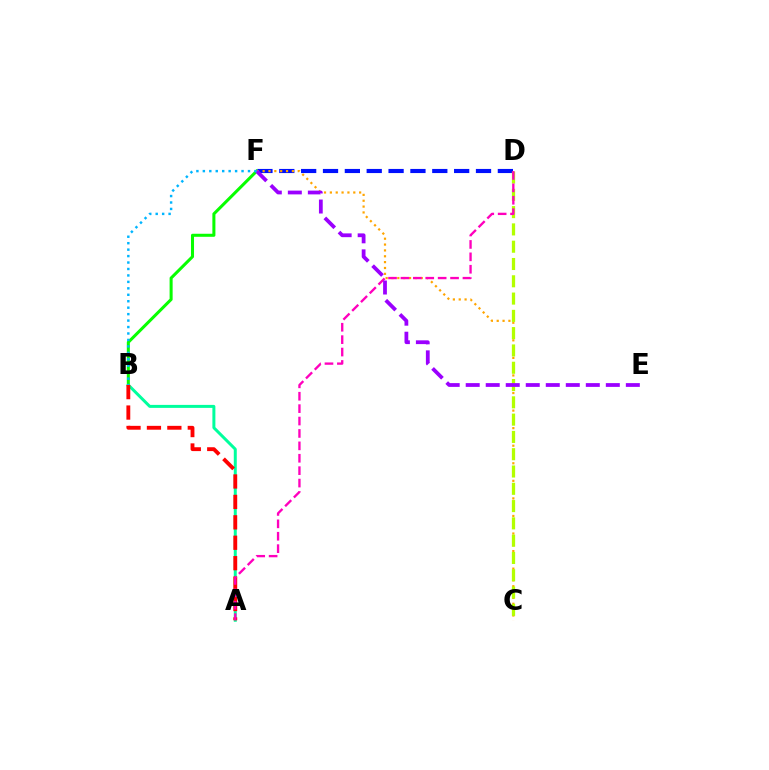{('D', 'F'): [{'color': '#0010ff', 'line_style': 'dashed', 'thickness': 2.97}], ('A', 'B'): [{'color': '#00ff9d', 'line_style': 'solid', 'thickness': 2.15}, {'color': '#ff0000', 'line_style': 'dashed', 'thickness': 2.77}], ('B', 'F'): [{'color': '#08ff00', 'line_style': 'solid', 'thickness': 2.19}, {'color': '#00b5ff', 'line_style': 'dotted', 'thickness': 1.75}], ('C', 'F'): [{'color': '#ffa500', 'line_style': 'dotted', 'thickness': 1.59}], ('C', 'D'): [{'color': '#b3ff00', 'line_style': 'dashed', 'thickness': 2.35}], ('A', 'D'): [{'color': '#ff00bd', 'line_style': 'dashed', 'thickness': 1.69}], ('E', 'F'): [{'color': '#9b00ff', 'line_style': 'dashed', 'thickness': 2.72}]}